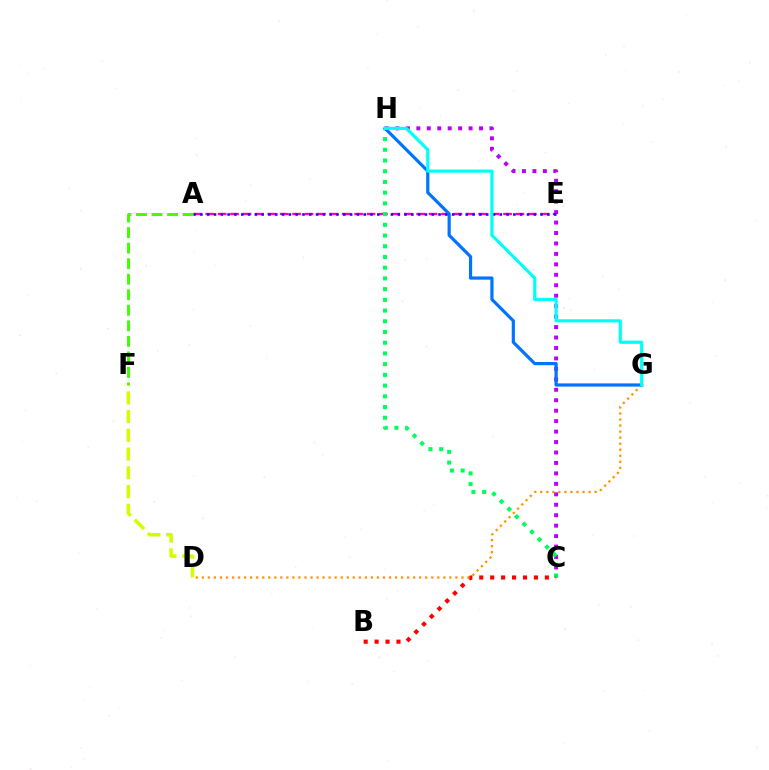{('A', 'E'): [{'color': '#ff00ac', 'line_style': 'dashed', 'thickness': 1.69}, {'color': '#2500ff', 'line_style': 'dotted', 'thickness': 1.85}], ('C', 'H'): [{'color': '#b900ff', 'line_style': 'dotted', 'thickness': 2.84}, {'color': '#00ff5c', 'line_style': 'dotted', 'thickness': 2.91}], ('A', 'F'): [{'color': '#3dff00', 'line_style': 'dashed', 'thickness': 2.11}], ('B', 'C'): [{'color': '#ff0000', 'line_style': 'dotted', 'thickness': 2.97}], ('D', 'G'): [{'color': '#ff9400', 'line_style': 'dotted', 'thickness': 1.64}], ('G', 'H'): [{'color': '#0074ff', 'line_style': 'solid', 'thickness': 2.3}, {'color': '#00fff6', 'line_style': 'solid', 'thickness': 2.28}], ('D', 'F'): [{'color': '#d1ff00', 'line_style': 'dashed', 'thickness': 2.54}]}